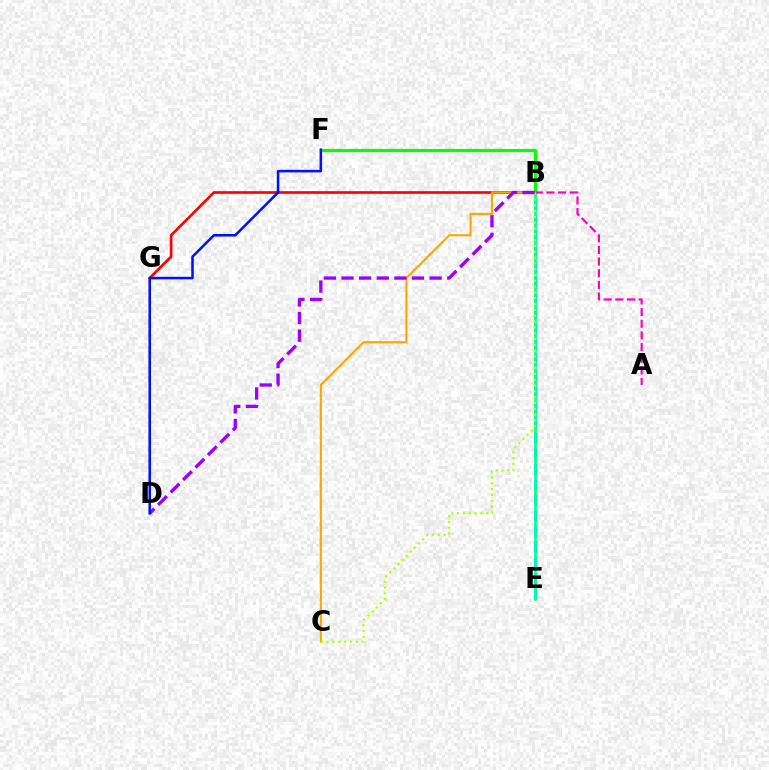{('B', 'G'): [{'color': '#ff0000', 'line_style': 'solid', 'thickness': 1.92}], ('B', 'E'): [{'color': '#00b5ff', 'line_style': 'dashed', 'thickness': 2.12}, {'color': '#00ff9d', 'line_style': 'solid', 'thickness': 1.94}], ('B', 'F'): [{'color': '#08ff00', 'line_style': 'solid', 'thickness': 2.3}], ('A', 'B'): [{'color': '#ff00bd', 'line_style': 'dashed', 'thickness': 1.58}], ('B', 'C'): [{'color': '#ffa500', 'line_style': 'solid', 'thickness': 1.52}, {'color': '#b3ff00', 'line_style': 'dotted', 'thickness': 1.58}], ('B', 'D'): [{'color': '#9b00ff', 'line_style': 'dashed', 'thickness': 2.39}], ('D', 'F'): [{'color': '#0010ff', 'line_style': 'solid', 'thickness': 1.83}]}